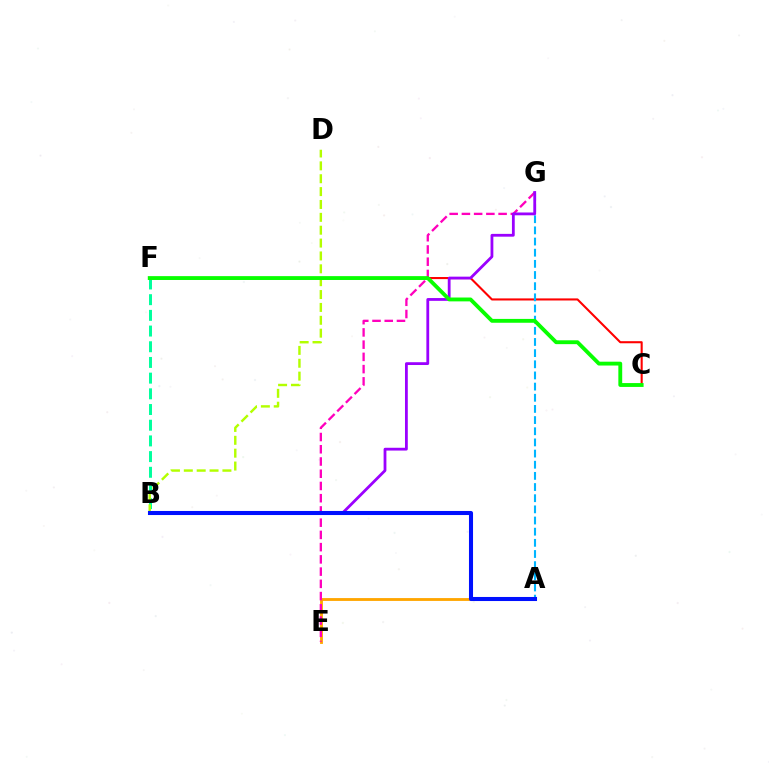{('C', 'F'): [{'color': '#ff0000', 'line_style': 'solid', 'thickness': 1.5}, {'color': '#08ff00', 'line_style': 'solid', 'thickness': 2.77}], ('B', 'F'): [{'color': '#00ff9d', 'line_style': 'dashed', 'thickness': 2.13}], ('A', 'E'): [{'color': '#ffa500', 'line_style': 'solid', 'thickness': 2.05}], ('E', 'G'): [{'color': '#ff00bd', 'line_style': 'dashed', 'thickness': 1.66}], ('A', 'G'): [{'color': '#00b5ff', 'line_style': 'dashed', 'thickness': 1.52}], ('B', 'G'): [{'color': '#9b00ff', 'line_style': 'solid', 'thickness': 2.01}], ('B', 'D'): [{'color': '#b3ff00', 'line_style': 'dashed', 'thickness': 1.75}], ('A', 'B'): [{'color': '#0010ff', 'line_style': 'solid', 'thickness': 2.92}]}